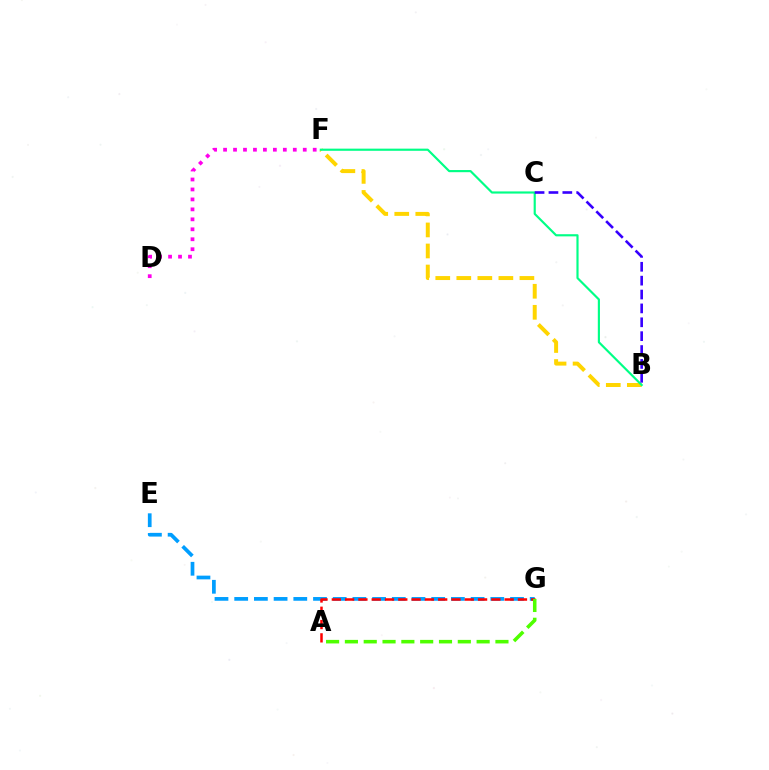{('E', 'G'): [{'color': '#009eff', 'line_style': 'dashed', 'thickness': 2.68}], ('B', 'F'): [{'color': '#ffd500', 'line_style': 'dashed', 'thickness': 2.86}, {'color': '#00ff86', 'line_style': 'solid', 'thickness': 1.56}], ('D', 'F'): [{'color': '#ff00ed', 'line_style': 'dotted', 'thickness': 2.71}], ('A', 'G'): [{'color': '#ff0000', 'line_style': 'dashed', 'thickness': 1.81}, {'color': '#4fff00', 'line_style': 'dashed', 'thickness': 2.56}], ('B', 'C'): [{'color': '#3700ff', 'line_style': 'dashed', 'thickness': 1.89}]}